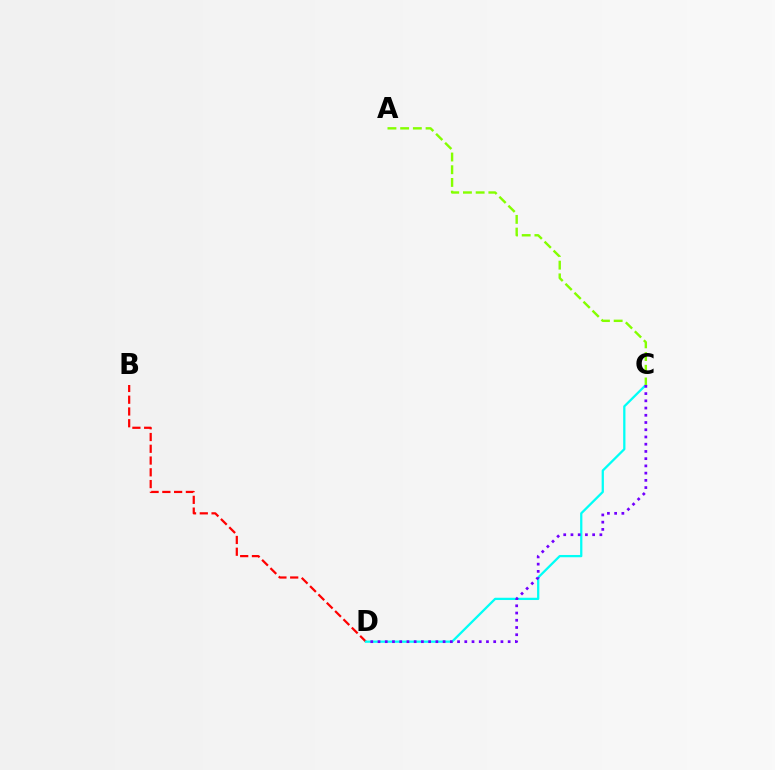{('B', 'D'): [{'color': '#ff0000', 'line_style': 'dashed', 'thickness': 1.6}], ('C', 'D'): [{'color': '#00fff6', 'line_style': 'solid', 'thickness': 1.63}, {'color': '#7200ff', 'line_style': 'dotted', 'thickness': 1.96}], ('A', 'C'): [{'color': '#84ff00', 'line_style': 'dashed', 'thickness': 1.73}]}